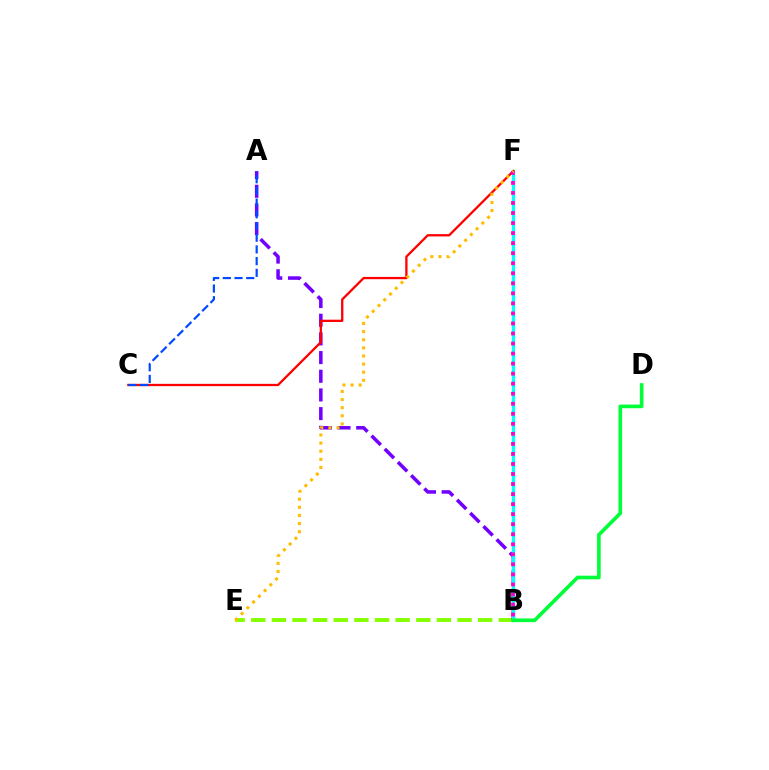{('B', 'E'): [{'color': '#84ff00', 'line_style': 'dashed', 'thickness': 2.8}], ('A', 'B'): [{'color': '#7200ff', 'line_style': 'dashed', 'thickness': 2.54}], ('B', 'F'): [{'color': '#00fff6', 'line_style': 'solid', 'thickness': 2.34}, {'color': '#ff00cf', 'line_style': 'dotted', 'thickness': 2.73}], ('C', 'F'): [{'color': '#ff0000', 'line_style': 'solid', 'thickness': 1.65}], ('B', 'D'): [{'color': '#00ff39', 'line_style': 'solid', 'thickness': 2.63}], ('E', 'F'): [{'color': '#ffbd00', 'line_style': 'dotted', 'thickness': 2.21}], ('A', 'C'): [{'color': '#004bff', 'line_style': 'dashed', 'thickness': 1.59}]}